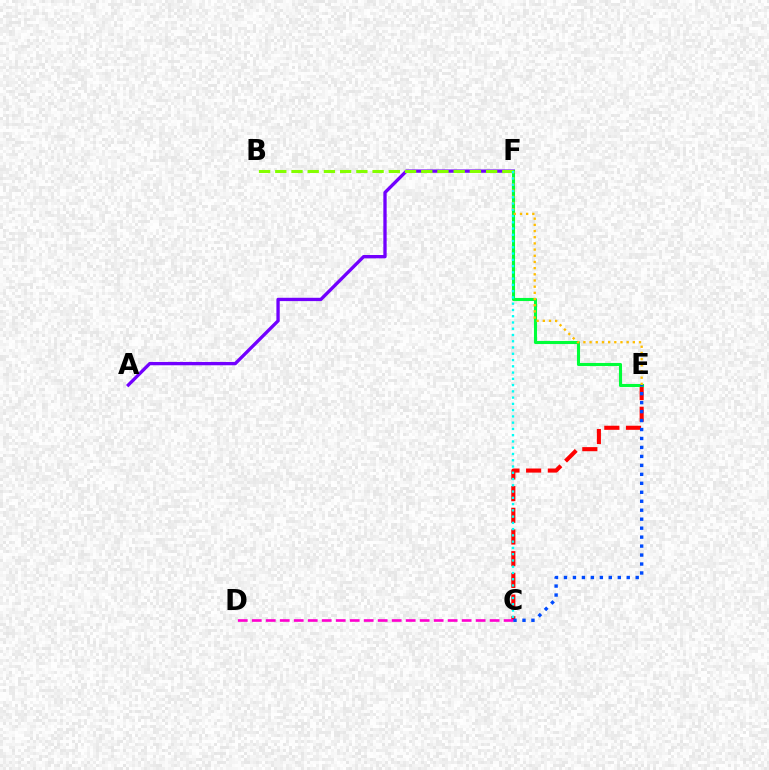{('A', 'F'): [{'color': '#7200ff', 'line_style': 'solid', 'thickness': 2.39}], ('C', 'E'): [{'color': '#ff0000', 'line_style': 'dashed', 'thickness': 2.95}, {'color': '#004bff', 'line_style': 'dotted', 'thickness': 2.44}], ('E', 'F'): [{'color': '#00ff39', 'line_style': 'solid', 'thickness': 2.23}, {'color': '#ffbd00', 'line_style': 'dotted', 'thickness': 1.68}], ('B', 'F'): [{'color': '#84ff00', 'line_style': 'dashed', 'thickness': 2.2}], ('C', 'D'): [{'color': '#ff00cf', 'line_style': 'dashed', 'thickness': 1.9}], ('C', 'F'): [{'color': '#00fff6', 'line_style': 'dotted', 'thickness': 1.7}]}